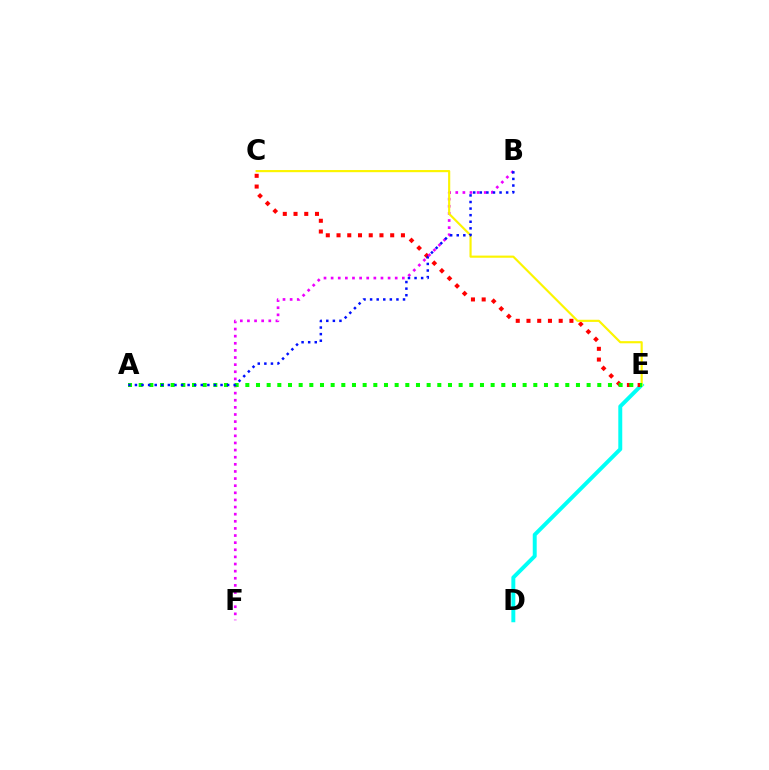{('D', 'E'): [{'color': '#00fff6', 'line_style': 'solid', 'thickness': 2.84}], ('C', 'E'): [{'color': '#ff0000', 'line_style': 'dotted', 'thickness': 2.92}, {'color': '#fcf500', 'line_style': 'solid', 'thickness': 1.55}], ('B', 'F'): [{'color': '#ee00ff', 'line_style': 'dotted', 'thickness': 1.93}], ('A', 'E'): [{'color': '#08ff00', 'line_style': 'dotted', 'thickness': 2.9}], ('A', 'B'): [{'color': '#0010ff', 'line_style': 'dotted', 'thickness': 1.79}]}